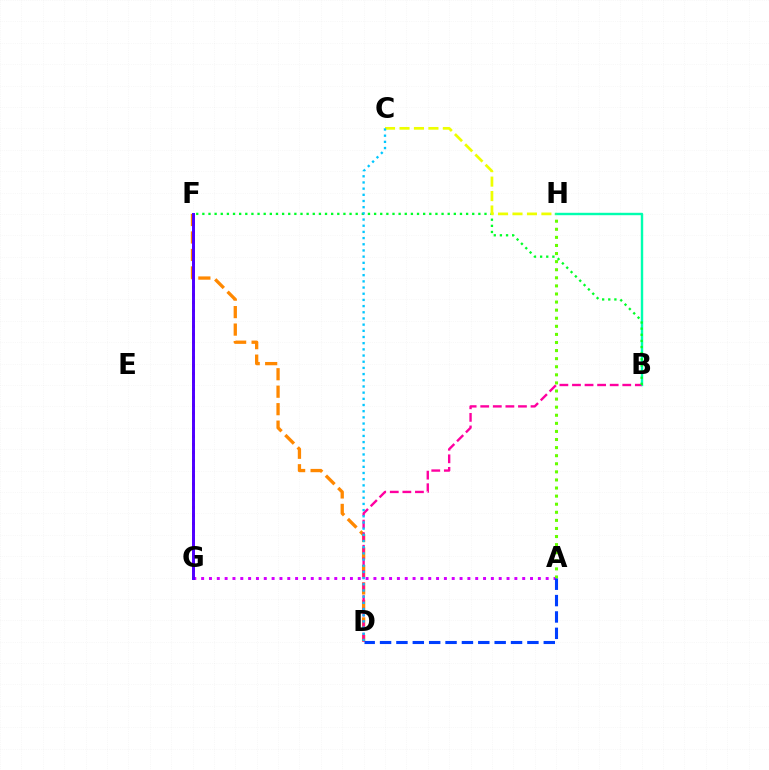{('B', 'H'): [{'color': '#00ffaf', 'line_style': 'solid', 'thickness': 1.74}], ('A', 'G'): [{'color': '#d600ff', 'line_style': 'dotted', 'thickness': 2.13}], ('F', 'G'): [{'color': '#ff0000', 'line_style': 'dotted', 'thickness': 2.14}, {'color': '#4f00ff', 'line_style': 'solid', 'thickness': 2.13}], ('D', 'F'): [{'color': '#ff8800', 'line_style': 'dashed', 'thickness': 2.37}], ('A', 'H'): [{'color': '#66ff00', 'line_style': 'dotted', 'thickness': 2.2}], ('B', 'D'): [{'color': '#ff00a0', 'line_style': 'dashed', 'thickness': 1.71}], ('B', 'F'): [{'color': '#00ff27', 'line_style': 'dotted', 'thickness': 1.67}], ('C', 'H'): [{'color': '#eeff00', 'line_style': 'dashed', 'thickness': 1.96}], ('C', 'D'): [{'color': '#00c7ff', 'line_style': 'dotted', 'thickness': 1.68}], ('A', 'D'): [{'color': '#003fff', 'line_style': 'dashed', 'thickness': 2.22}]}